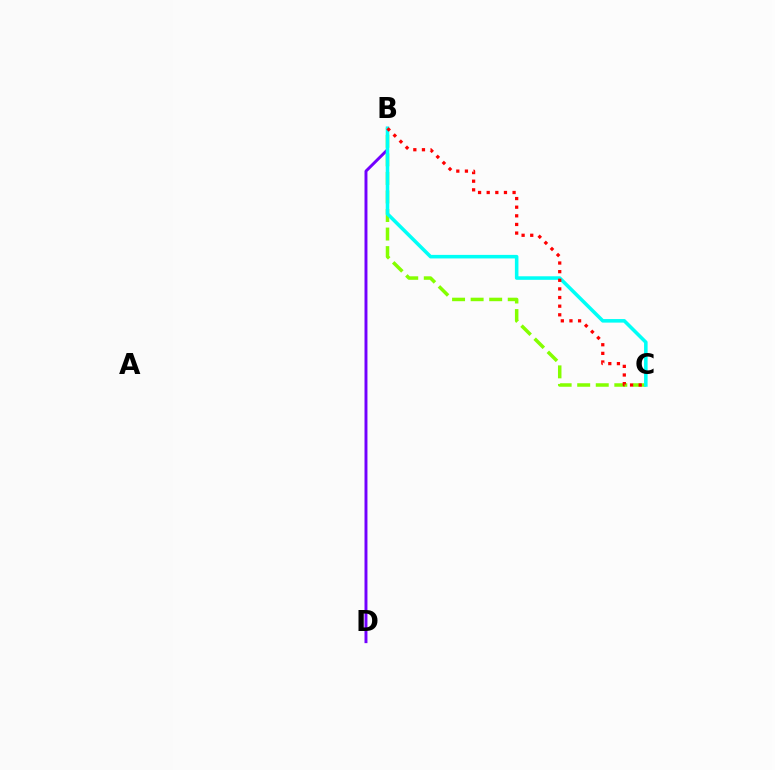{('B', 'C'): [{'color': '#84ff00', 'line_style': 'dashed', 'thickness': 2.52}, {'color': '#00fff6', 'line_style': 'solid', 'thickness': 2.56}, {'color': '#ff0000', 'line_style': 'dotted', 'thickness': 2.35}], ('B', 'D'): [{'color': '#7200ff', 'line_style': 'solid', 'thickness': 2.11}]}